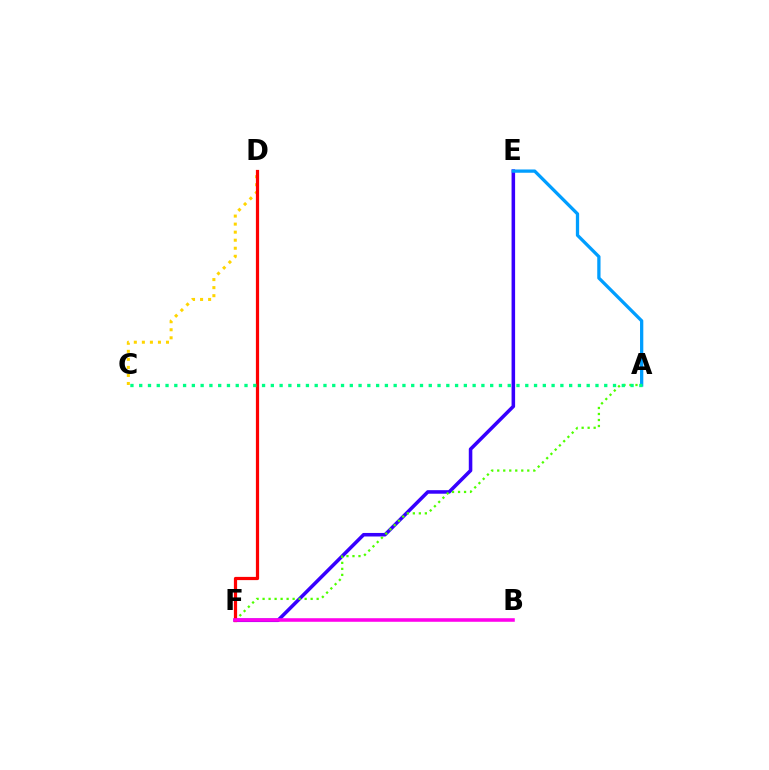{('C', 'D'): [{'color': '#ffd500', 'line_style': 'dotted', 'thickness': 2.18}], ('E', 'F'): [{'color': '#3700ff', 'line_style': 'solid', 'thickness': 2.55}], ('A', 'E'): [{'color': '#009eff', 'line_style': 'solid', 'thickness': 2.36}], ('A', 'F'): [{'color': '#4fff00', 'line_style': 'dotted', 'thickness': 1.63}], ('D', 'F'): [{'color': '#ff0000', 'line_style': 'solid', 'thickness': 2.32}], ('B', 'F'): [{'color': '#ff00ed', 'line_style': 'solid', 'thickness': 2.56}], ('A', 'C'): [{'color': '#00ff86', 'line_style': 'dotted', 'thickness': 2.38}]}